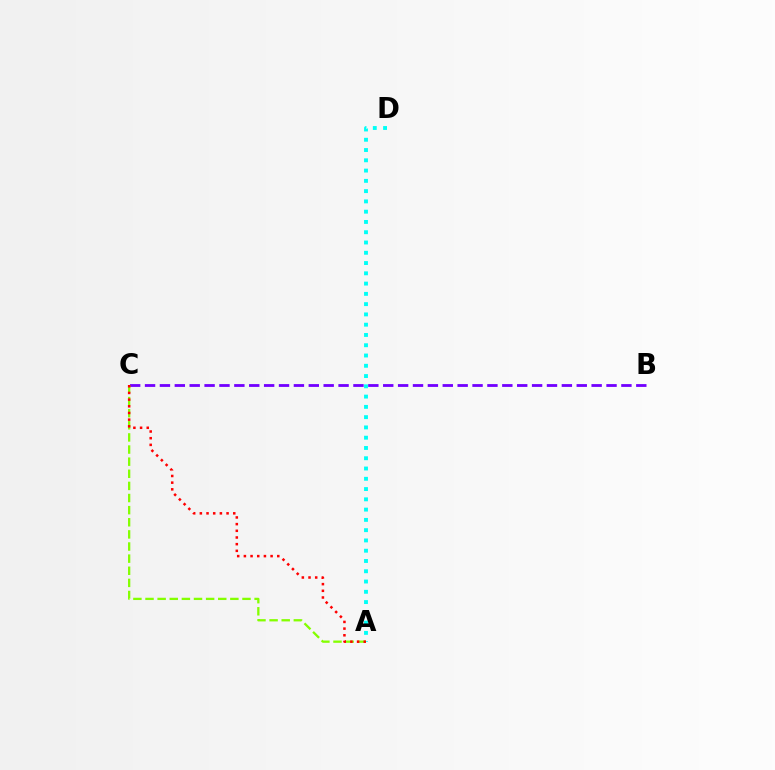{('B', 'C'): [{'color': '#7200ff', 'line_style': 'dashed', 'thickness': 2.02}], ('A', 'D'): [{'color': '#00fff6', 'line_style': 'dotted', 'thickness': 2.79}], ('A', 'C'): [{'color': '#84ff00', 'line_style': 'dashed', 'thickness': 1.65}, {'color': '#ff0000', 'line_style': 'dotted', 'thickness': 1.81}]}